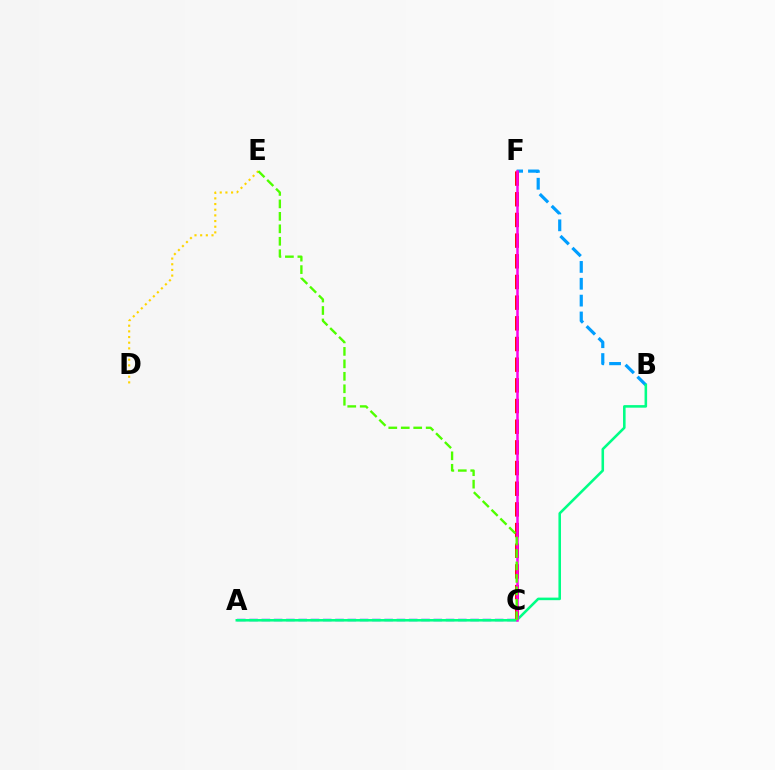{('B', 'F'): [{'color': '#009eff', 'line_style': 'dashed', 'thickness': 2.29}], ('A', 'C'): [{'color': '#3700ff', 'line_style': 'dashed', 'thickness': 1.67}], ('C', 'F'): [{'color': '#ff0000', 'line_style': 'dashed', 'thickness': 2.81}, {'color': '#ff00ed', 'line_style': 'solid', 'thickness': 1.8}], ('A', 'B'): [{'color': '#00ff86', 'line_style': 'solid', 'thickness': 1.85}], ('D', 'E'): [{'color': '#ffd500', 'line_style': 'dotted', 'thickness': 1.54}], ('C', 'E'): [{'color': '#4fff00', 'line_style': 'dashed', 'thickness': 1.69}]}